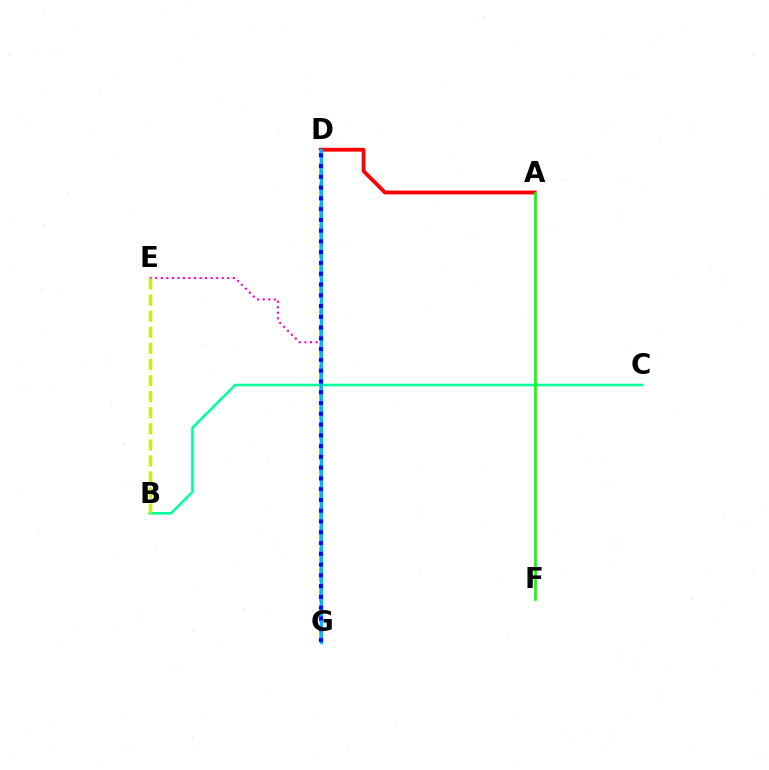{('B', 'C'): [{'color': '#00ff9d', 'line_style': 'solid', 'thickness': 1.85}], ('D', 'G'): [{'color': '#9b00ff', 'line_style': 'solid', 'thickness': 1.55}, {'color': '#ffa500', 'line_style': 'dashed', 'thickness': 2.75}, {'color': '#00b5ff', 'line_style': 'solid', 'thickness': 2.41}, {'color': '#0010ff', 'line_style': 'dotted', 'thickness': 2.93}], ('E', 'G'): [{'color': '#ff00bd', 'line_style': 'dotted', 'thickness': 1.5}], ('A', 'D'): [{'color': '#ff0000', 'line_style': 'solid', 'thickness': 2.75}], ('A', 'F'): [{'color': '#08ff00', 'line_style': 'solid', 'thickness': 1.94}], ('B', 'E'): [{'color': '#b3ff00', 'line_style': 'dashed', 'thickness': 2.18}]}